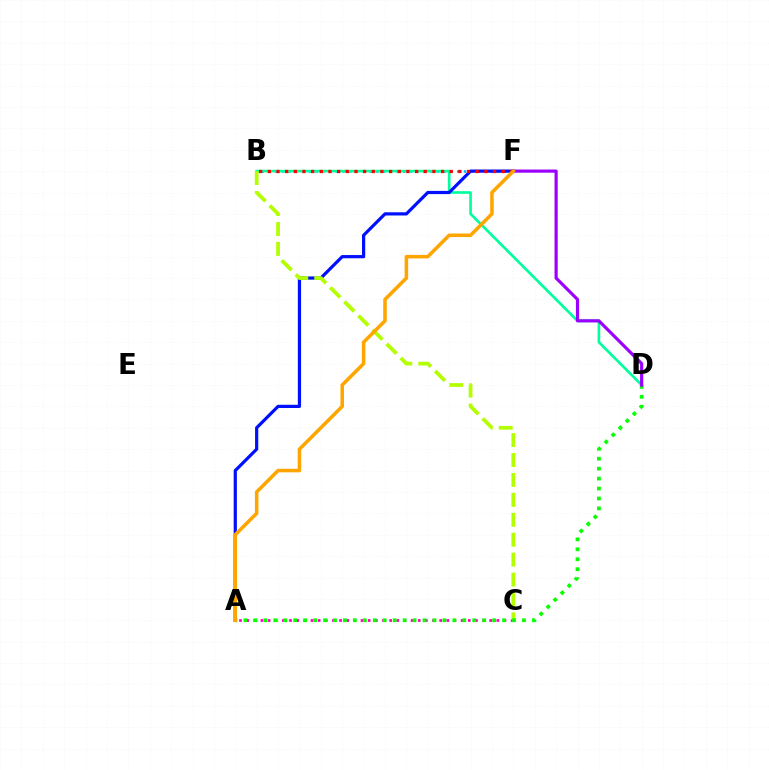{('B', 'F'): [{'color': '#00b5ff', 'line_style': 'dotted', 'thickness': 1.83}, {'color': '#ff0000', 'line_style': 'dotted', 'thickness': 2.35}], ('A', 'C'): [{'color': '#ff00bd', 'line_style': 'dotted', 'thickness': 1.94}], ('B', 'D'): [{'color': '#00ff9d', 'line_style': 'solid', 'thickness': 1.91}], ('A', 'F'): [{'color': '#0010ff', 'line_style': 'solid', 'thickness': 2.31}, {'color': '#ffa500', 'line_style': 'solid', 'thickness': 2.54}], ('B', 'C'): [{'color': '#b3ff00', 'line_style': 'dashed', 'thickness': 2.71}], ('A', 'D'): [{'color': '#08ff00', 'line_style': 'dotted', 'thickness': 2.7}], ('D', 'F'): [{'color': '#9b00ff', 'line_style': 'solid', 'thickness': 2.28}]}